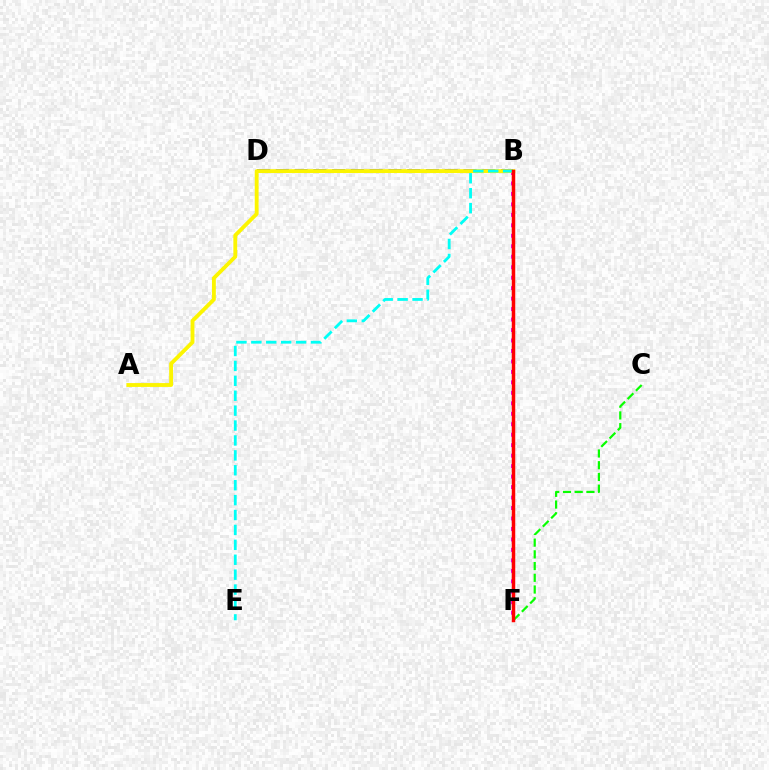{('B', 'F'): [{'color': '#ee00ff', 'line_style': 'dotted', 'thickness': 2.84}, {'color': '#ff0000', 'line_style': 'solid', 'thickness': 2.5}], ('B', 'D'): [{'color': '#0010ff', 'line_style': 'dashed', 'thickness': 2.55}], ('A', 'B'): [{'color': '#fcf500', 'line_style': 'solid', 'thickness': 2.77}], ('C', 'F'): [{'color': '#08ff00', 'line_style': 'dashed', 'thickness': 1.59}], ('B', 'E'): [{'color': '#00fff6', 'line_style': 'dashed', 'thickness': 2.03}]}